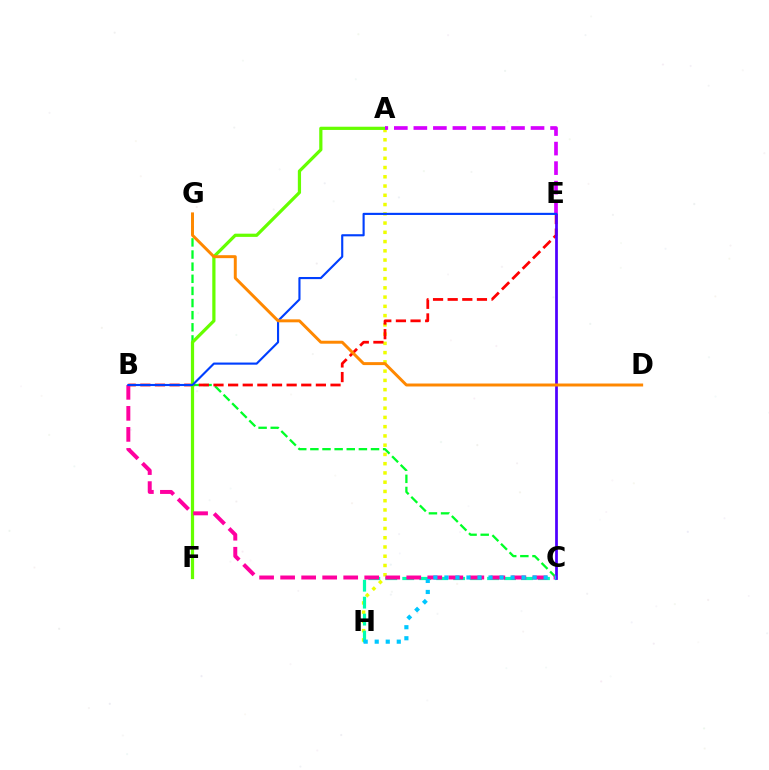{('C', 'G'): [{'color': '#00ff27', 'line_style': 'dashed', 'thickness': 1.65}], ('A', 'H'): [{'color': '#eeff00', 'line_style': 'dotted', 'thickness': 2.51}], ('B', 'E'): [{'color': '#ff0000', 'line_style': 'dashed', 'thickness': 1.99}, {'color': '#003fff', 'line_style': 'solid', 'thickness': 1.54}], ('C', 'H'): [{'color': '#00ffaf', 'line_style': 'dashed', 'thickness': 2.3}, {'color': '#00c7ff', 'line_style': 'dotted', 'thickness': 3.0}], ('A', 'F'): [{'color': '#66ff00', 'line_style': 'solid', 'thickness': 2.31}], ('B', 'C'): [{'color': '#ff00a0', 'line_style': 'dashed', 'thickness': 2.86}], ('C', 'E'): [{'color': '#4f00ff', 'line_style': 'solid', 'thickness': 1.98}], ('A', 'E'): [{'color': '#d600ff', 'line_style': 'dashed', 'thickness': 2.65}], ('D', 'G'): [{'color': '#ff8800', 'line_style': 'solid', 'thickness': 2.13}]}